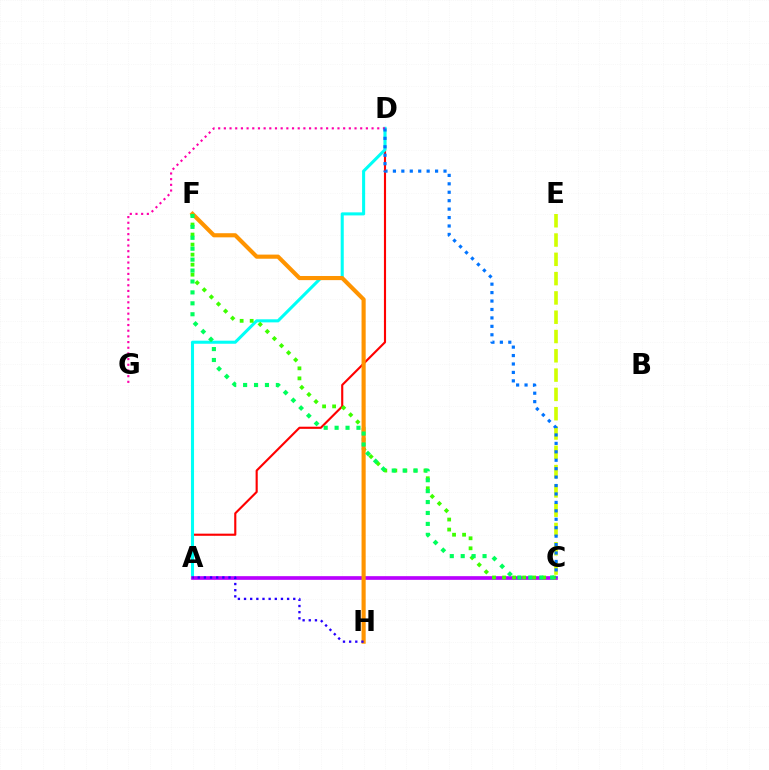{('A', 'D'): [{'color': '#ff0000', 'line_style': 'solid', 'thickness': 1.54}, {'color': '#00fff6', 'line_style': 'solid', 'thickness': 2.2}], ('D', 'G'): [{'color': '#ff00ac', 'line_style': 'dotted', 'thickness': 1.54}], ('A', 'C'): [{'color': '#b900ff', 'line_style': 'solid', 'thickness': 2.65}], ('C', 'F'): [{'color': '#3dff00', 'line_style': 'dotted', 'thickness': 2.73}, {'color': '#00ff5c', 'line_style': 'dotted', 'thickness': 2.97}], ('C', 'E'): [{'color': '#d1ff00', 'line_style': 'dashed', 'thickness': 2.62}], ('F', 'H'): [{'color': '#ff9400', 'line_style': 'solid', 'thickness': 2.97}], ('C', 'D'): [{'color': '#0074ff', 'line_style': 'dotted', 'thickness': 2.29}], ('A', 'H'): [{'color': '#2500ff', 'line_style': 'dotted', 'thickness': 1.67}]}